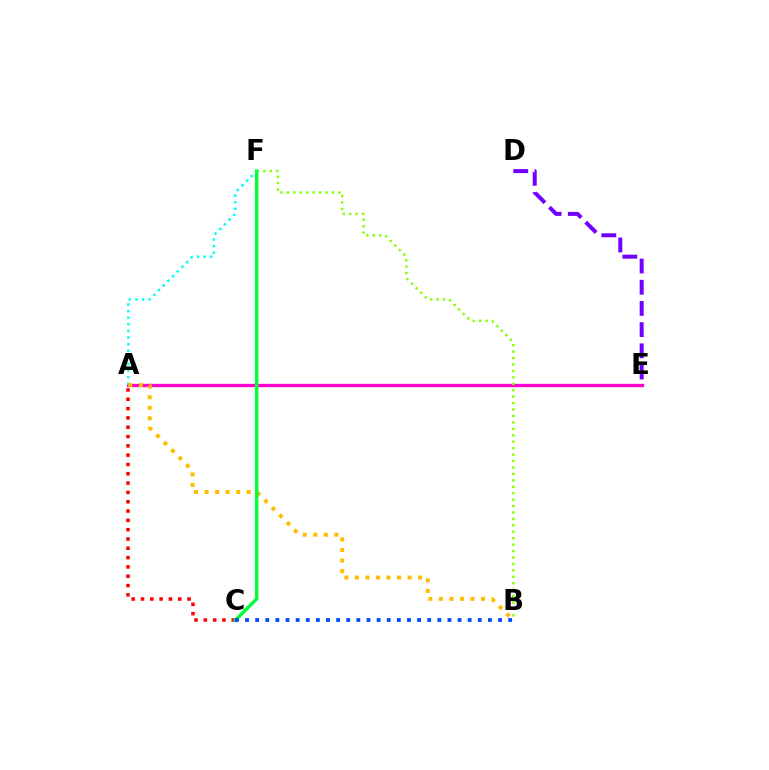{('A', 'E'): [{'color': '#ff00cf', 'line_style': 'solid', 'thickness': 2.4}], ('B', 'F'): [{'color': '#84ff00', 'line_style': 'dotted', 'thickness': 1.75}], ('A', 'F'): [{'color': '#00fff6', 'line_style': 'dotted', 'thickness': 1.79}], ('A', 'C'): [{'color': '#ff0000', 'line_style': 'dotted', 'thickness': 2.53}], ('D', 'E'): [{'color': '#7200ff', 'line_style': 'dashed', 'thickness': 2.88}], ('A', 'B'): [{'color': '#ffbd00', 'line_style': 'dotted', 'thickness': 2.86}], ('C', 'F'): [{'color': '#00ff39', 'line_style': 'solid', 'thickness': 2.48}], ('B', 'C'): [{'color': '#004bff', 'line_style': 'dotted', 'thickness': 2.75}]}